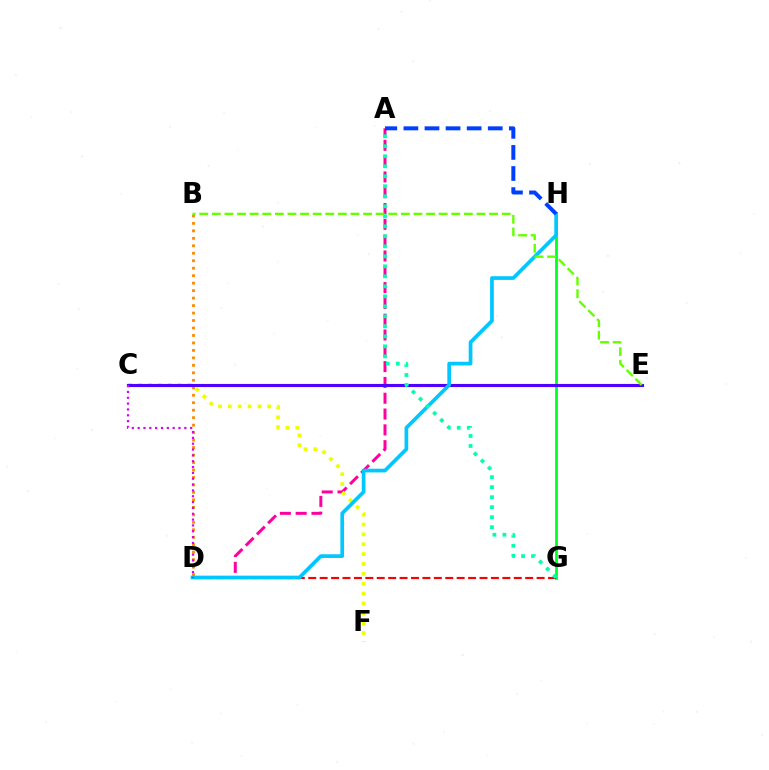{('A', 'D'): [{'color': '#ff00a0', 'line_style': 'dashed', 'thickness': 2.15}], ('G', 'H'): [{'color': '#00ff27', 'line_style': 'solid', 'thickness': 2.0}], ('B', 'D'): [{'color': '#ff8800', 'line_style': 'dotted', 'thickness': 2.03}], ('C', 'F'): [{'color': '#eeff00', 'line_style': 'dotted', 'thickness': 2.68}], ('C', 'E'): [{'color': '#4f00ff', 'line_style': 'solid', 'thickness': 2.24}], ('D', 'G'): [{'color': '#ff0000', 'line_style': 'dashed', 'thickness': 1.55}], ('D', 'H'): [{'color': '#00c7ff', 'line_style': 'solid', 'thickness': 2.67}], ('B', 'E'): [{'color': '#66ff00', 'line_style': 'dashed', 'thickness': 1.71}], ('A', 'H'): [{'color': '#003fff', 'line_style': 'dashed', 'thickness': 2.87}], ('C', 'D'): [{'color': '#d600ff', 'line_style': 'dotted', 'thickness': 1.59}], ('A', 'G'): [{'color': '#00ffaf', 'line_style': 'dotted', 'thickness': 2.72}]}